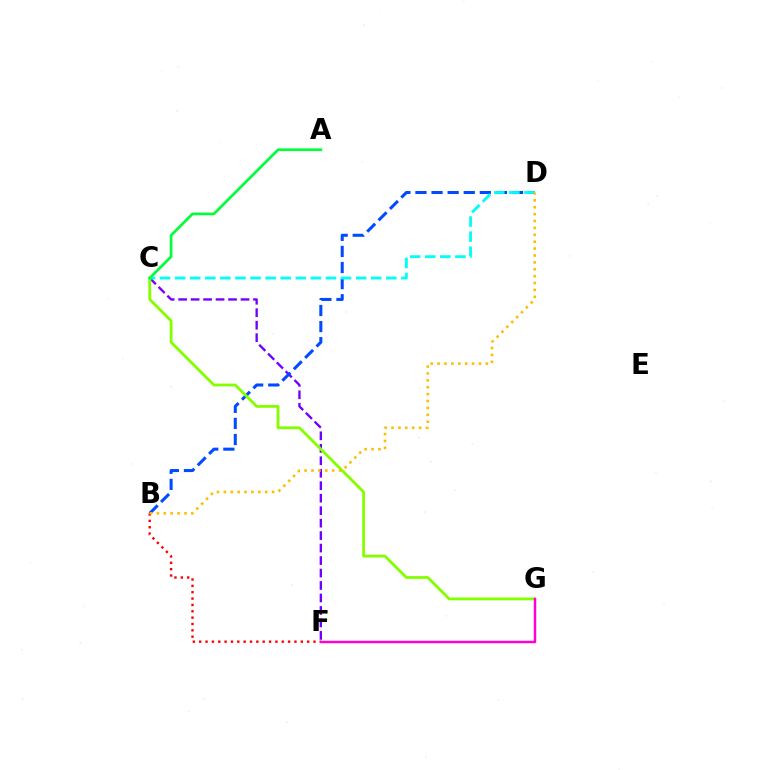{('C', 'F'): [{'color': '#7200ff', 'line_style': 'dashed', 'thickness': 1.69}], ('B', 'D'): [{'color': '#004bff', 'line_style': 'dashed', 'thickness': 2.19}, {'color': '#ffbd00', 'line_style': 'dotted', 'thickness': 1.87}], ('C', 'D'): [{'color': '#00fff6', 'line_style': 'dashed', 'thickness': 2.05}], ('C', 'G'): [{'color': '#84ff00', 'line_style': 'solid', 'thickness': 2.03}], ('B', 'F'): [{'color': '#ff0000', 'line_style': 'dotted', 'thickness': 1.73}], ('F', 'G'): [{'color': '#ff00cf', 'line_style': 'solid', 'thickness': 1.77}], ('A', 'C'): [{'color': '#00ff39', 'line_style': 'solid', 'thickness': 1.94}]}